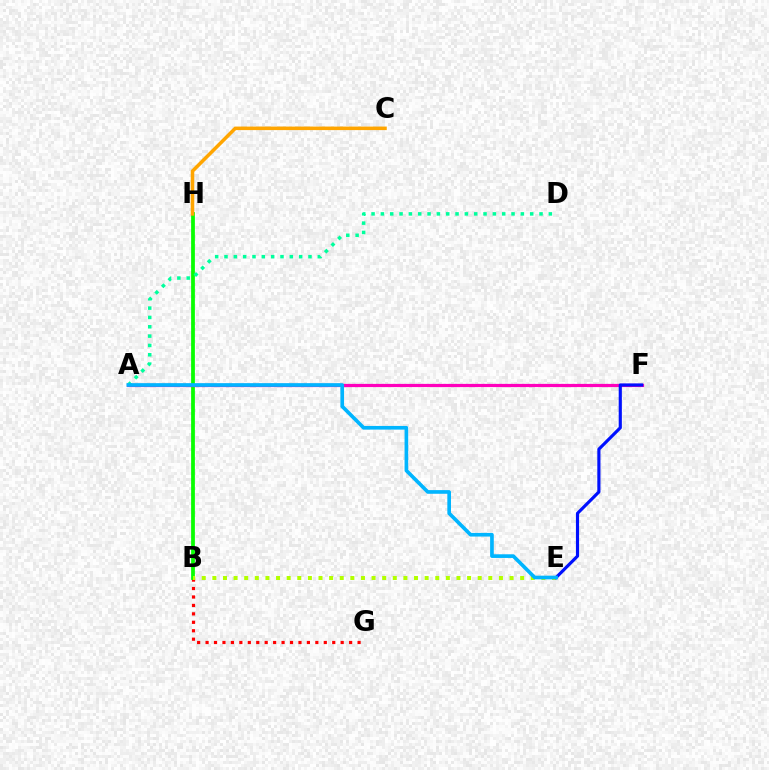{('A', 'F'): [{'color': '#9b00ff', 'line_style': 'dotted', 'thickness': 1.52}, {'color': '#ff00bd', 'line_style': 'solid', 'thickness': 2.29}], ('B', 'G'): [{'color': '#ff0000', 'line_style': 'dotted', 'thickness': 2.29}], ('B', 'H'): [{'color': '#08ff00', 'line_style': 'solid', 'thickness': 2.71}], ('C', 'H'): [{'color': '#ffa500', 'line_style': 'solid', 'thickness': 2.54}], ('A', 'D'): [{'color': '#00ff9d', 'line_style': 'dotted', 'thickness': 2.54}], ('B', 'E'): [{'color': '#b3ff00', 'line_style': 'dotted', 'thickness': 2.88}], ('E', 'F'): [{'color': '#0010ff', 'line_style': 'solid', 'thickness': 2.27}], ('A', 'E'): [{'color': '#00b5ff', 'line_style': 'solid', 'thickness': 2.64}]}